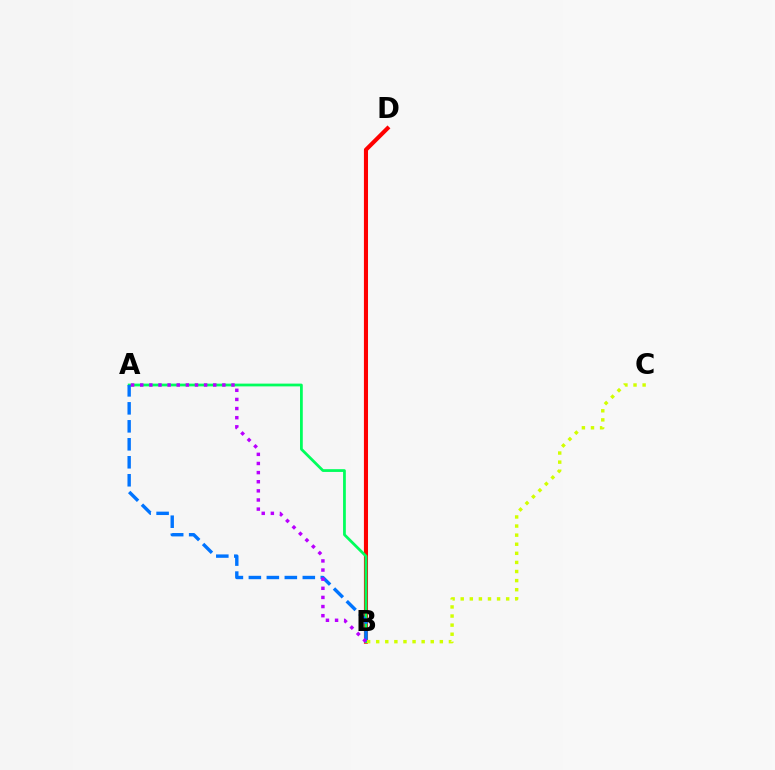{('B', 'D'): [{'color': '#ff0000', 'line_style': 'solid', 'thickness': 2.95}], ('A', 'B'): [{'color': '#00ff5c', 'line_style': 'solid', 'thickness': 1.99}, {'color': '#0074ff', 'line_style': 'dashed', 'thickness': 2.44}, {'color': '#b900ff', 'line_style': 'dotted', 'thickness': 2.48}], ('B', 'C'): [{'color': '#d1ff00', 'line_style': 'dotted', 'thickness': 2.47}]}